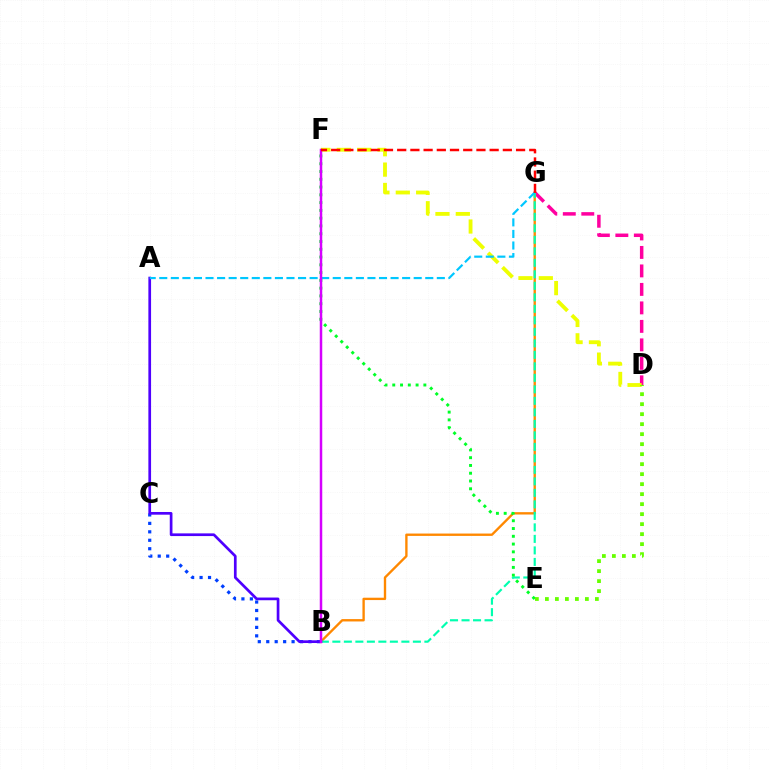{('B', 'C'): [{'color': '#003fff', 'line_style': 'dotted', 'thickness': 2.3}], ('D', 'G'): [{'color': '#ff00a0', 'line_style': 'dashed', 'thickness': 2.51}], ('B', 'G'): [{'color': '#ff8800', 'line_style': 'solid', 'thickness': 1.7}, {'color': '#00ffaf', 'line_style': 'dashed', 'thickness': 1.56}], ('D', 'F'): [{'color': '#eeff00', 'line_style': 'dashed', 'thickness': 2.76}], ('E', 'F'): [{'color': '#00ff27', 'line_style': 'dotted', 'thickness': 2.11}], ('A', 'B'): [{'color': '#4f00ff', 'line_style': 'solid', 'thickness': 1.94}], ('A', 'G'): [{'color': '#00c7ff', 'line_style': 'dashed', 'thickness': 1.57}], ('B', 'F'): [{'color': '#d600ff', 'line_style': 'solid', 'thickness': 1.79}], ('D', 'E'): [{'color': '#66ff00', 'line_style': 'dotted', 'thickness': 2.72}], ('F', 'G'): [{'color': '#ff0000', 'line_style': 'dashed', 'thickness': 1.79}]}